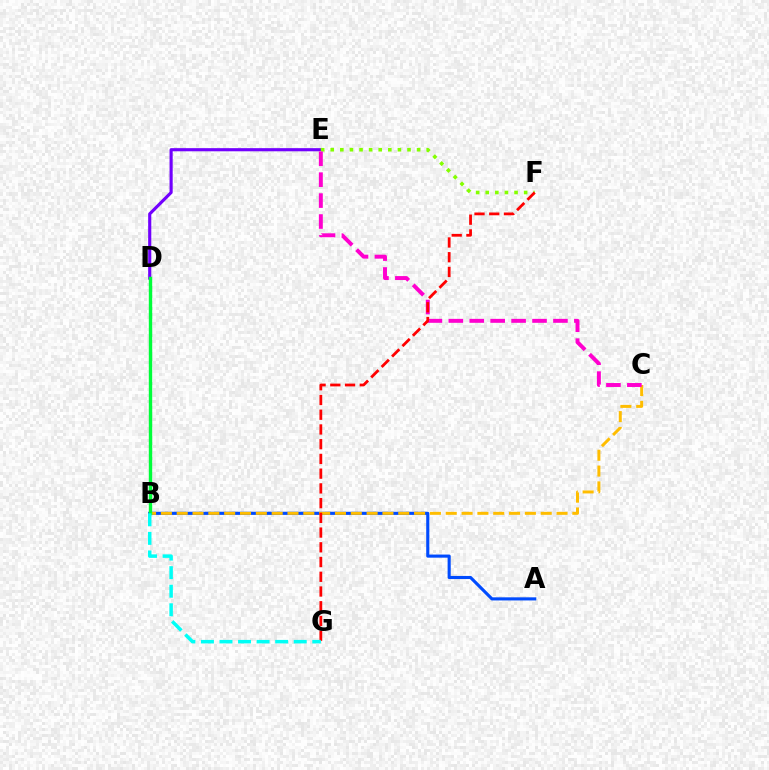{('A', 'B'): [{'color': '#004bff', 'line_style': 'solid', 'thickness': 2.24}], ('B', 'C'): [{'color': '#ffbd00', 'line_style': 'dashed', 'thickness': 2.15}], ('D', 'E'): [{'color': '#7200ff', 'line_style': 'solid', 'thickness': 2.26}], ('E', 'F'): [{'color': '#84ff00', 'line_style': 'dotted', 'thickness': 2.61}], ('C', 'E'): [{'color': '#ff00cf', 'line_style': 'dashed', 'thickness': 2.84}], ('F', 'G'): [{'color': '#ff0000', 'line_style': 'dashed', 'thickness': 2.0}], ('B', 'D'): [{'color': '#00ff39', 'line_style': 'solid', 'thickness': 2.45}], ('B', 'G'): [{'color': '#00fff6', 'line_style': 'dashed', 'thickness': 2.52}]}